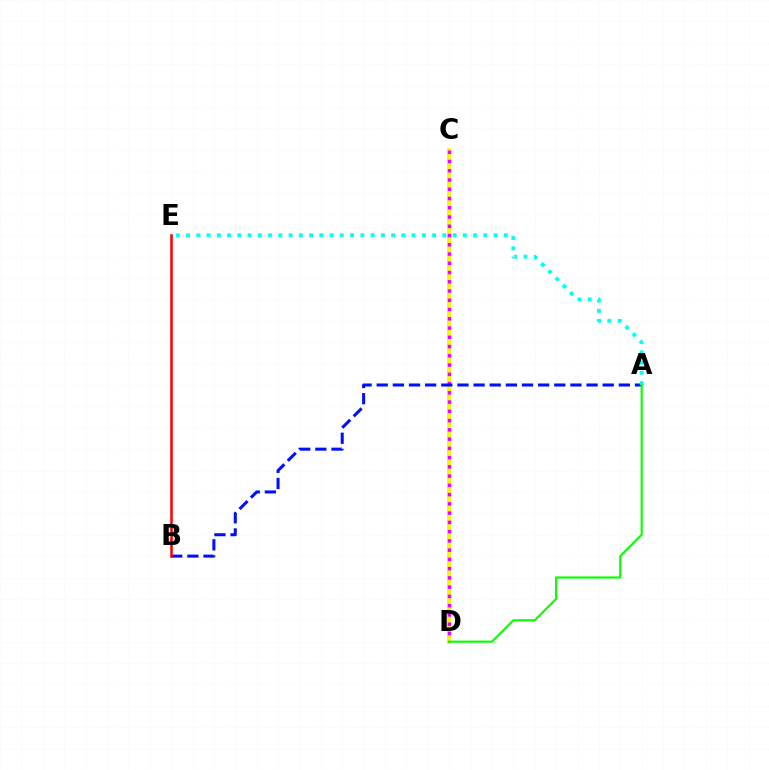{('C', 'D'): [{'color': '#fcf500', 'line_style': 'solid', 'thickness': 2.78}, {'color': '#ee00ff', 'line_style': 'dotted', 'thickness': 2.51}], ('A', 'B'): [{'color': '#0010ff', 'line_style': 'dashed', 'thickness': 2.19}], ('B', 'E'): [{'color': '#ff0000', 'line_style': 'solid', 'thickness': 1.82}], ('A', 'E'): [{'color': '#00fff6', 'line_style': 'dotted', 'thickness': 2.79}], ('A', 'D'): [{'color': '#08ff00', 'line_style': 'solid', 'thickness': 1.55}]}